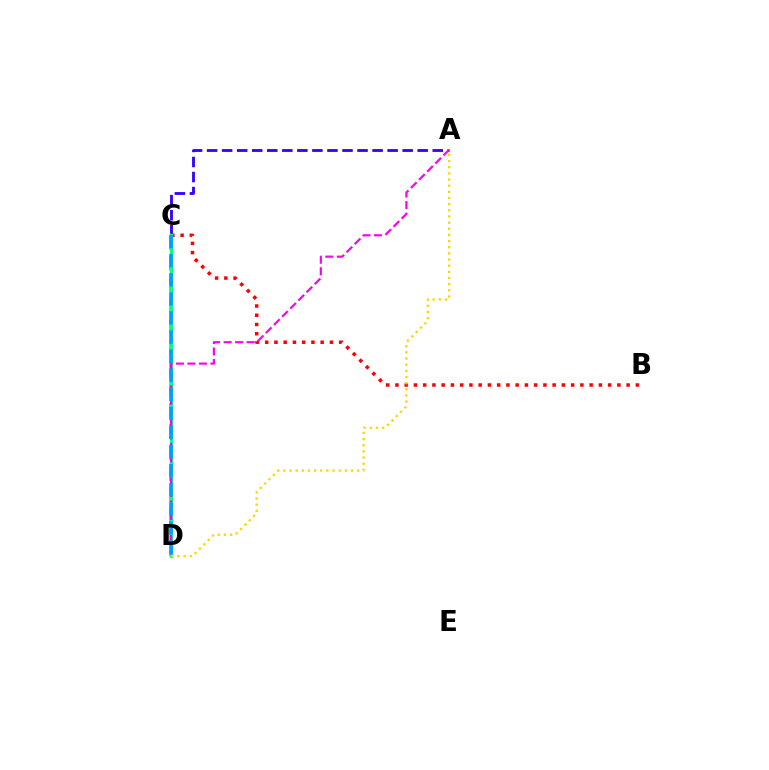{('B', 'C'): [{'color': '#ff0000', 'line_style': 'dotted', 'thickness': 2.51}], ('A', 'C'): [{'color': '#3700ff', 'line_style': 'dashed', 'thickness': 2.04}], ('C', 'D'): [{'color': '#4fff00', 'line_style': 'dashed', 'thickness': 2.85}, {'color': '#00ff86', 'line_style': 'solid', 'thickness': 2.41}, {'color': '#009eff', 'line_style': 'dashed', 'thickness': 2.59}], ('A', 'D'): [{'color': '#ff00ed', 'line_style': 'dashed', 'thickness': 1.56}, {'color': '#ffd500', 'line_style': 'dotted', 'thickness': 1.67}]}